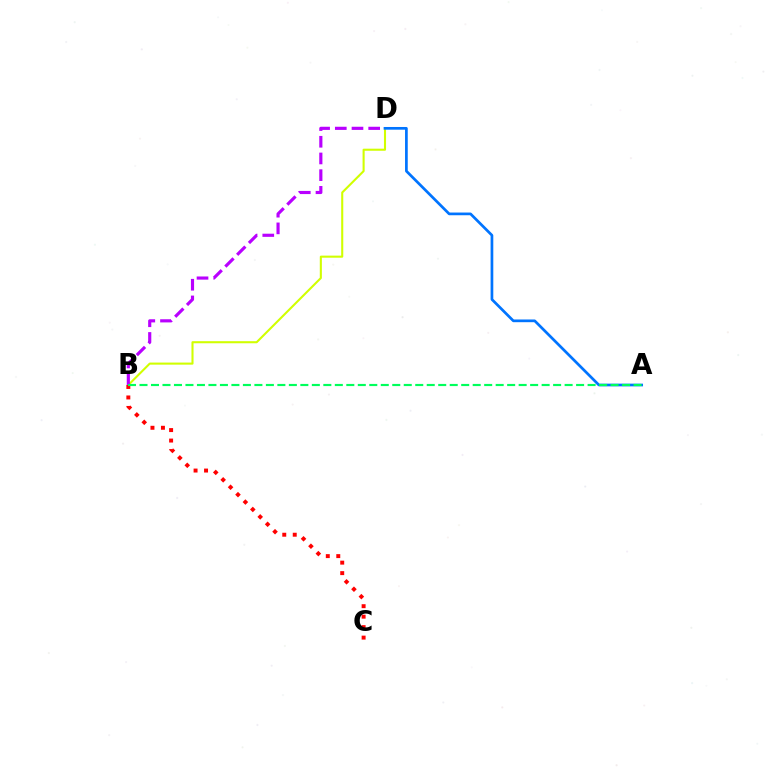{('B', 'D'): [{'color': '#d1ff00', 'line_style': 'solid', 'thickness': 1.5}, {'color': '#b900ff', 'line_style': 'dashed', 'thickness': 2.27}], ('A', 'D'): [{'color': '#0074ff', 'line_style': 'solid', 'thickness': 1.95}], ('B', 'C'): [{'color': '#ff0000', 'line_style': 'dotted', 'thickness': 2.85}], ('A', 'B'): [{'color': '#00ff5c', 'line_style': 'dashed', 'thickness': 1.56}]}